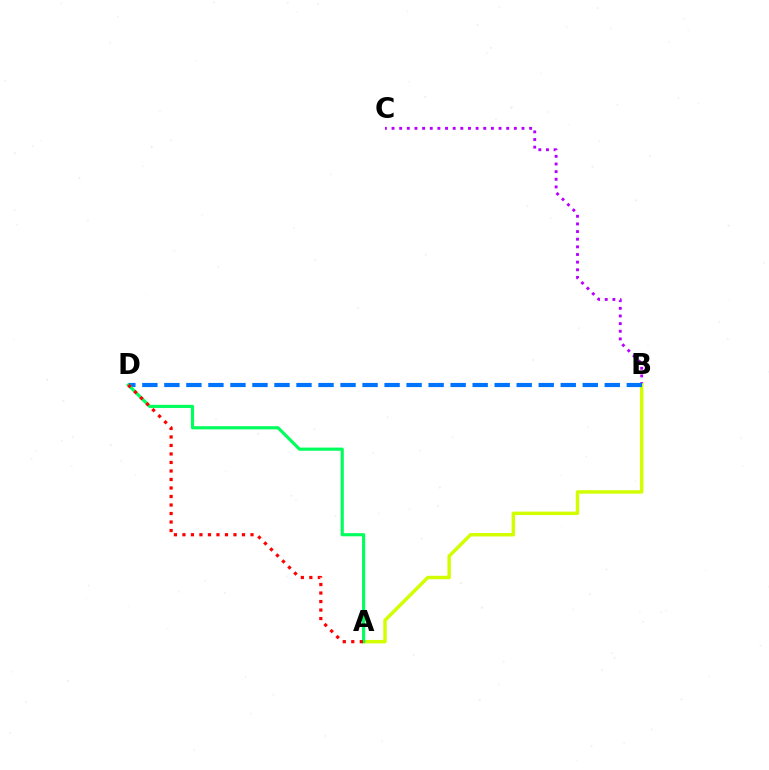{('B', 'C'): [{'color': '#b900ff', 'line_style': 'dotted', 'thickness': 2.08}], ('A', 'B'): [{'color': '#d1ff00', 'line_style': 'solid', 'thickness': 2.47}], ('B', 'D'): [{'color': '#0074ff', 'line_style': 'dashed', 'thickness': 2.99}], ('A', 'D'): [{'color': '#00ff5c', 'line_style': 'solid', 'thickness': 2.27}, {'color': '#ff0000', 'line_style': 'dotted', 'thickness': 2.31}]}